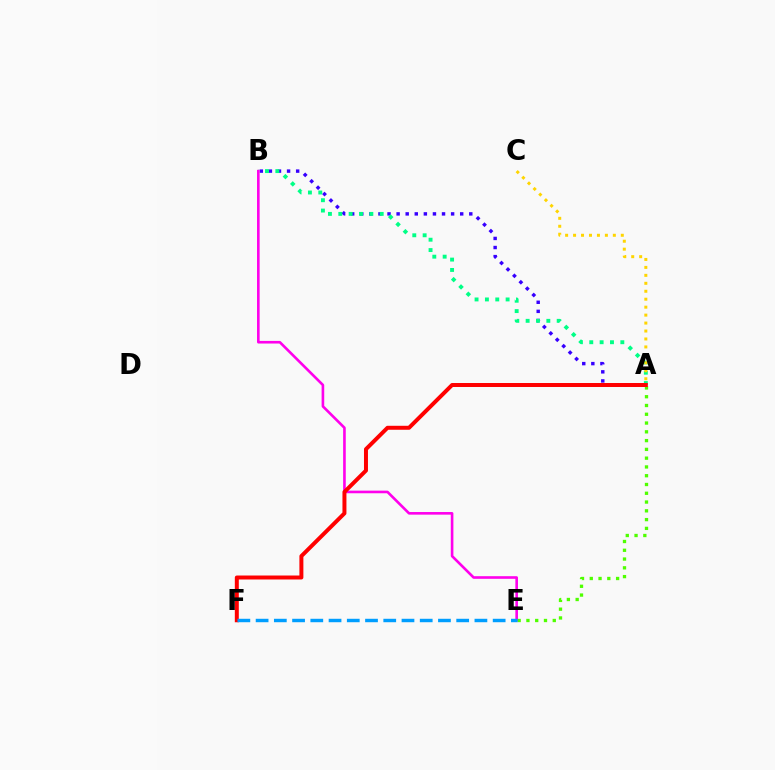{('A', 'B'): [{'color': '#3700ff', 'line_style': 'dotted', 'thickness': 2.47}, {'color': '#00ff86', 'line_style': 'dotted', 'thickness': 2.81}], ('B', 'E'): [{'color': '#ff00ed', 'line_style': 'solid', 'thickness': 1.89}], ('A', 'E'): [{'color': '#4fff00', 'line_style': 'dotted', 'thickness': 2.39}], ('A', 'F'): [{'color': '#ff0000', 'line_style': 'solid', 'thickness': 2.87}], ('A', 'C'): [{'color': '#ffd500', 'line_style': 'dotted', 'thickness': 2.16}], ('E', 'F'): [{'color': '#009eff', 'line_style': 'dashed', 'thickness': 2.48}]}